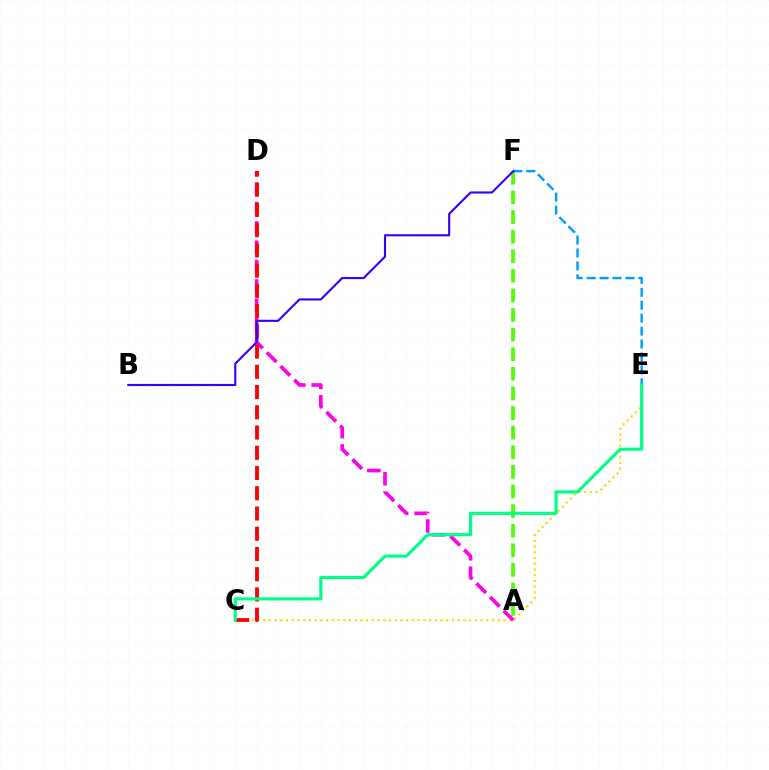{('A', 'F'): [{'color': '#4fff00', 'line_style': 'dashed', 'thickness': 2.66}], ('C', 'E'): [{'color': '#ffd500', 'line_style': 'dotted', 'thickness': 1.55}, {'color': '#00ff86', 'line_style': 'solid', 'thickness': 2.27}], ('A', 'D'): [{'color': '#ff00ed', 'line_style': 'dashed', 'thickness': 2.63}], ('C', 'D'): [{'color': '#ff0000', 'line_style': 'dashed', 'thickness': 2.75}], ('E', 'F'): [{'color': '#009eff', 'line_style': 'dashed', 'thickness': 1.76}], ('B', 'F'): [{'color': '#3700ff', 'line_style': 'solid', 'thickness': 1.53}]}